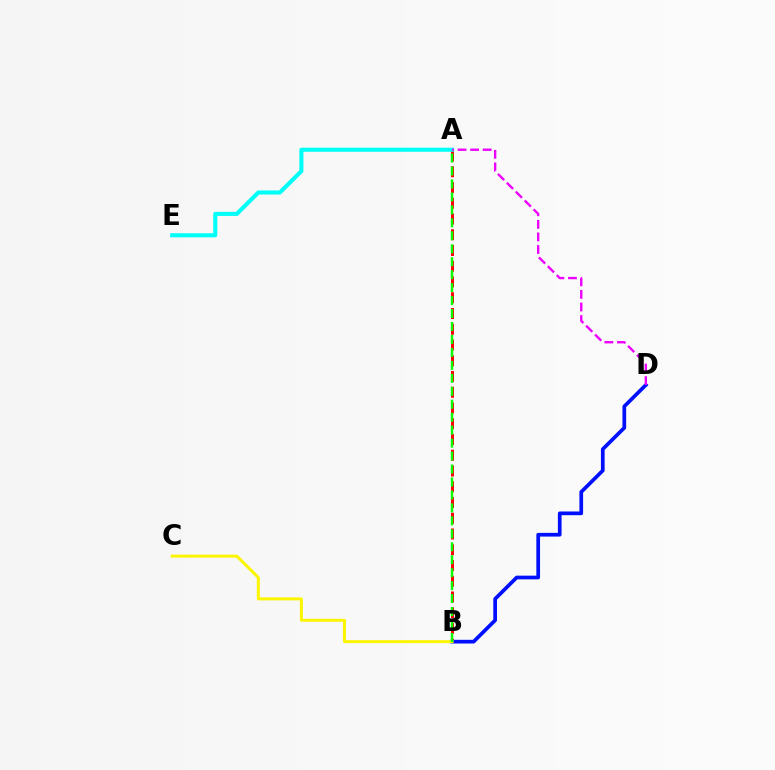{('A', 'B'): [{'color': '#ff0000', 'line_style': 'dashed', 'thickness': 2.14}, {'color': '#08ff00', 'line_style': 'dashed', 'thickness': 1.76}], ('B', 'D'): [{'color': '#0010ff', 'line_style': 'solid', 'thickness': 2.67}], ('B', 'C'): [{'color': '#fcf500', 'line_style': 'solid', 'thickness': 2.15}], ('A', 'E'): [{'color': '#00fff6', 'line_style': 'solid', 'thickness': 2.94}], ('A', 'D'): [{'color': '#ee00ff', 'line_style': 'dashed', 'thickness': 1.71}]}